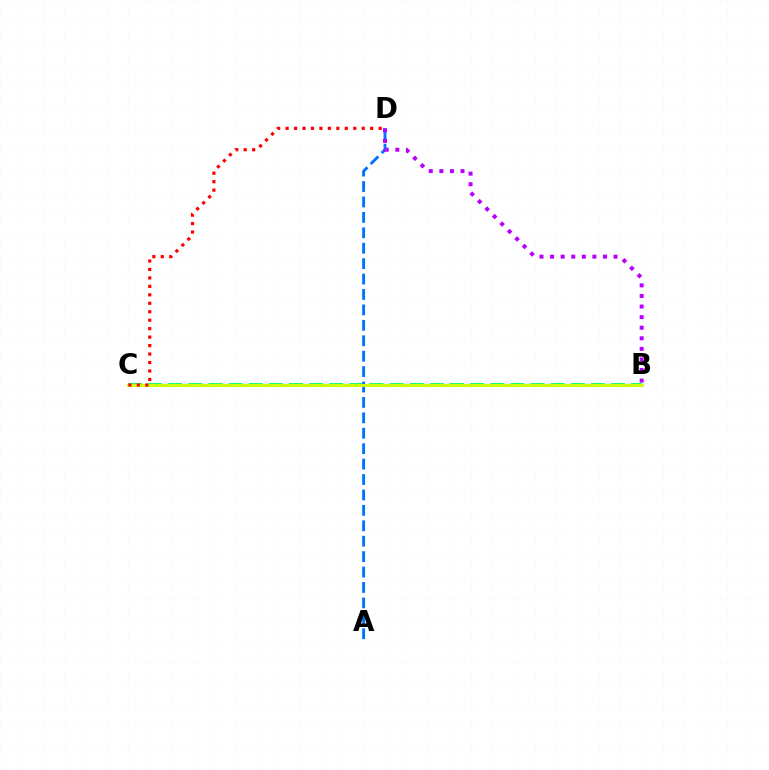{('B', 'C'): [{'color': '#00ff5c', 'line_style': 'dashed', 'thickness': 2.73}, {'color': '#d1ff00', 'line_style': 'solid', 'thickness': 2.1}], ('A', 'D'): [{'color': '#0074ff', 'line_style': 'dashed', 'thickness': 2.09}], ('B', 'D'): [{'color': '#b900ff', 'line_style': 'dotted', 'thickness': 2.87}], ('C', 'D'): [{'color': '#ff0000', 'line_style': 'dotted', 'thickness': 2.3}]}